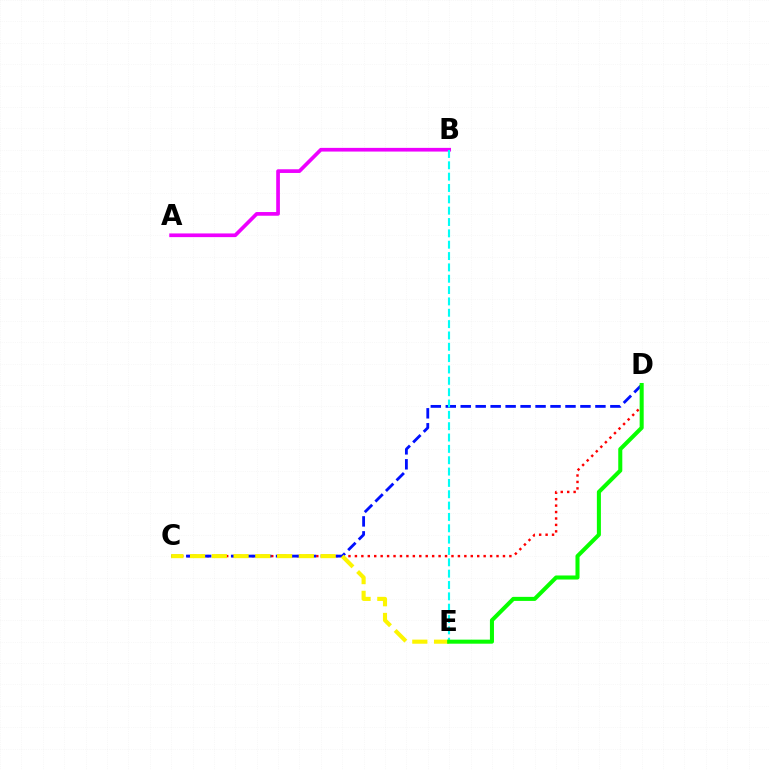{('C', 'D'): [{'color': '#ff0000', 'line_style': 'dotted', 'thickness': 1.75}, {'color': '#0010ff', 'line_style': 'dashed', 'thickness': 2.03}], ('A', 'B'): [{'color': '#ee00ff', 'line_style': 'solid', 'thickness': 2.66}], ('C', 'E'): [{'color': '#fcf500', 'line_style': 'dashed', 'thickness': 2.95}], ('B', 'E'): [{'color': '#00fff6', 'line_style': 'dashed', 'thickness': 1.54}], ('D', 'E'): [{'color': '#08ff00', 'line_style': 'solid', 'thickness': 2.91}]}